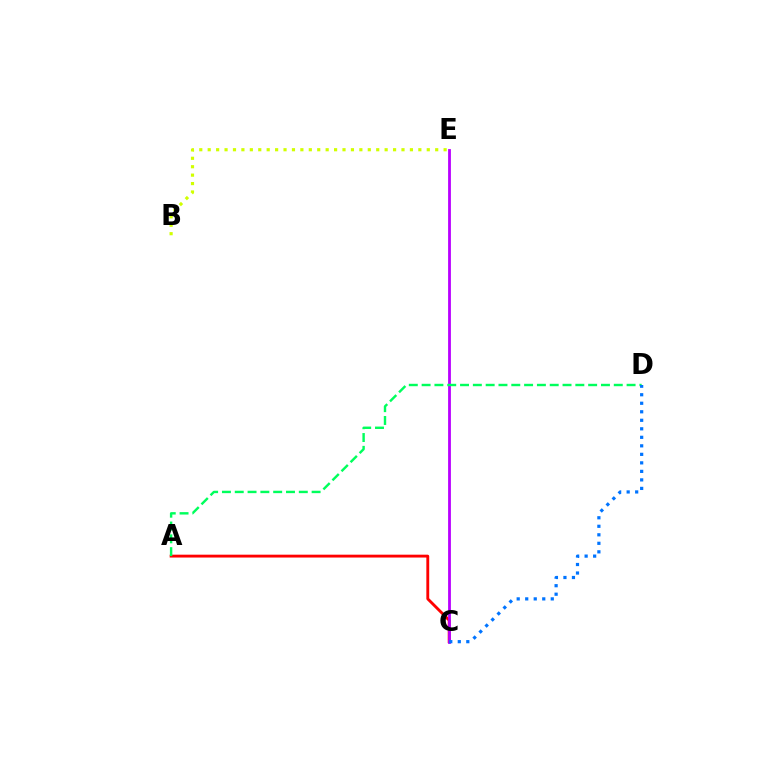{('B', 'E'): [{'color': '#d1ff00', 'line_style': 'dotted', 'thickness': 2.29}], ('A', 'C'): [{'color': '#ff0000', 'line_style': 'solid', 'thickness': 2.06}], ('C', 'E'): [{'color': '#b900ff', 'line_style': 'solid', 'thickness': 2.02}], ('A', 'D'): [{'color': '#00ff5c', 'line_style': 'dashed', 'thickness': 1.74}], ('C', 'D'): [{'color': '#0074ff', 'line_style': 'dotted', 'thickness': 2.31}]}